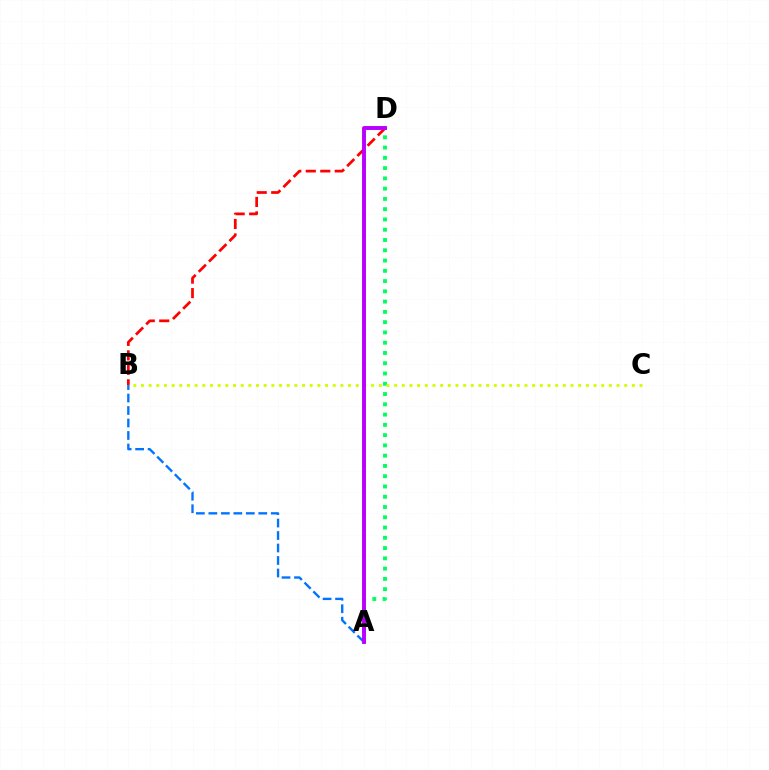{('A', 'B'): [{'color': '#0074ff', 'line_style': 'dashed', 'thickness': 1.7}], ('A', 'D'): [{'color': '#00ff5c', 'line_style': 'dotted', 'thickness': 2.79}, {'color': '#b900ff', 'line_style': 'solid', 'thickness': 2.82}], ('B', 'D'): [{'color': '#ff0000', 'line_style': 'dashed', 'thickness': 1.97}], ('B', 'C'): [{'color': '#d1ff00', 'line_style': 'dotted', 'thickness': 2.08}]}